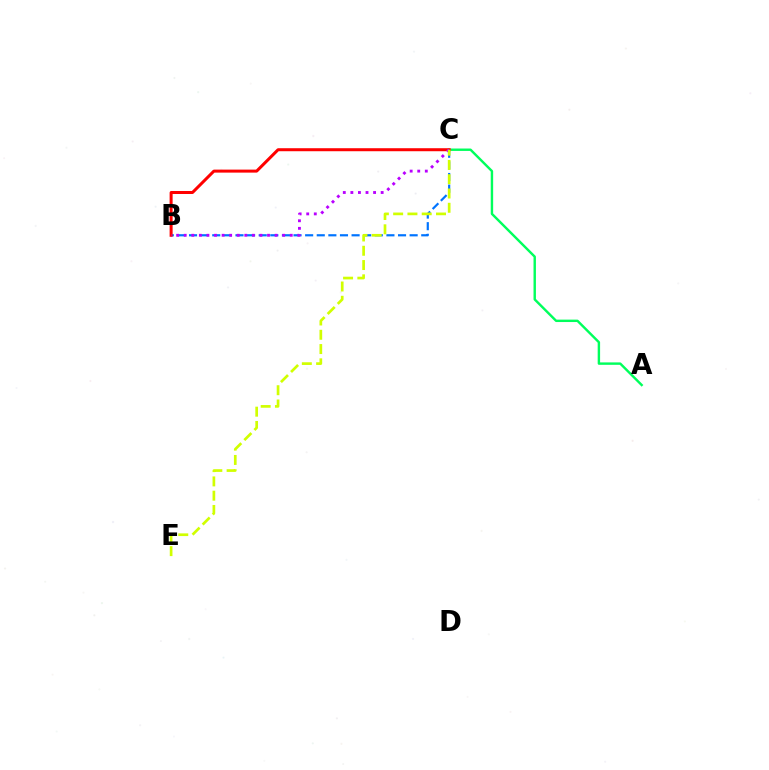{('A', 'C'): [{'color': '#00ff5c', 'line_style': 'solid', 'thickness': 1.74}], ('B', 'C'): [{'color': '#0074ff', 'line_style': 'dashed', 'thickness': 1.58}, {'color': '#ff0000', 'line_style': 'solid', 'thickness': 2.17}, {'color': '#b900ff', 'line_style': 'dotted', 'thickness': 2.06}], ('C', 'E'): [{'color': '#d1ff00', 'line_style': 'dashed', 'thickness': 1.94}]}